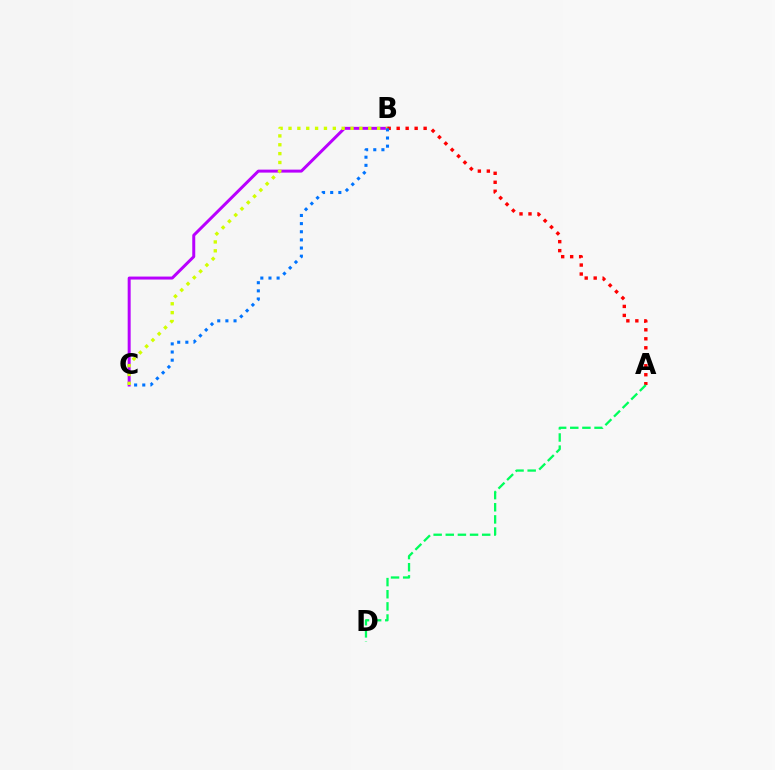{('B', 'C'): [{'color': '#b900ff', 'line_style': 'solid', 'thickness': 2.15}, {'color': '#d1ff00', 'line_style': 'dotted', 'thickness': 2.41}, {'color': '#0074ff', 'line_style': 'dotted', 'thickness': 2.21}], ('A', 'B'): [{'color': '#ff0000', 'line_style': 'dotted', 'thickness': 2.44}], ('A', 'D'): [{'color': '#00ff5c', 'line_style': 'dashed', 'thickness': 1.65}]}